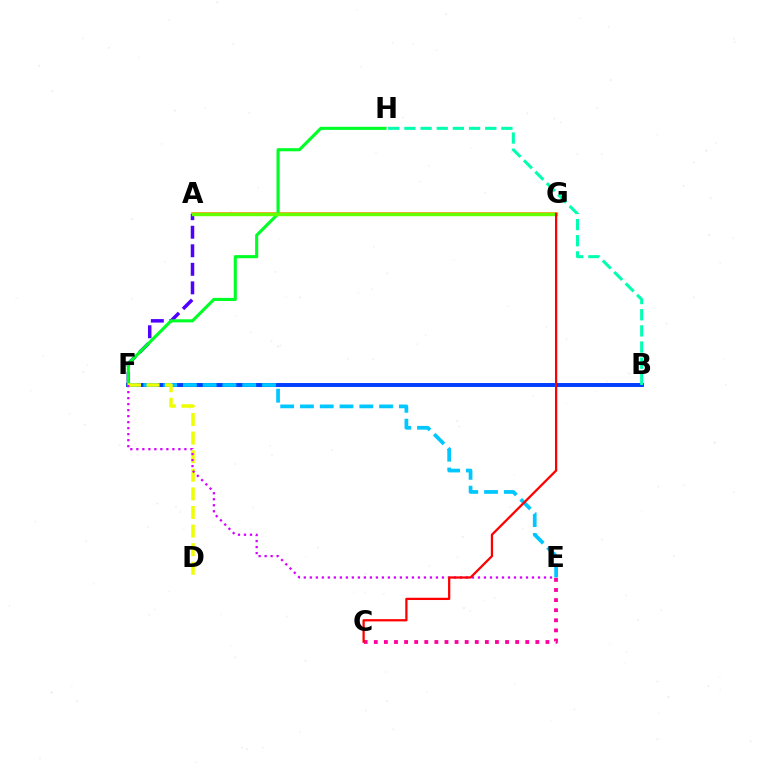{('C', 'E'): [{'color': '#ff00a0', 'line_style': 'dotted', 'thickness': 2.74}], ('B', 'F'): [{'color': '#003fff', 'line_style': 'solid', 'thickness': 2.84}], ('A', 'G'): [{'color': '#ff8800', 'line_style': 'solid', 'thickness': 2.55}, {'color': '#66ff00', 'line_style': 'solid', 'thickness': 2.45}], ('A', 'F'): [{'color': '#4f00ff', 'line_style': 'dashed', 'thickness': 2.52}], ('F', 'H'): [{'color': '#00ff27', 'line_style': 'solid', 'thickness': 2.24}], ('E', 'F'): [{'color': '#00c7ff', 'line_style': 'dashed', 'thickness': 2.69}, {'color': '#d600ff', 'line_style': 'dotted', 'thickness': 1.63}], ('D', 'F'): [{'color': '#eeff00', 'line_style': 'dashed', 'thickness': 2.53}], ('B', 'H'): [{'color': '#00ffaf', 'line_style': 'dashed', 'thickness': 2.2}], ('C', 'G'): [{'color': '#ff0000', 'line_style': 'solid', 'thickness': 1.63}]}